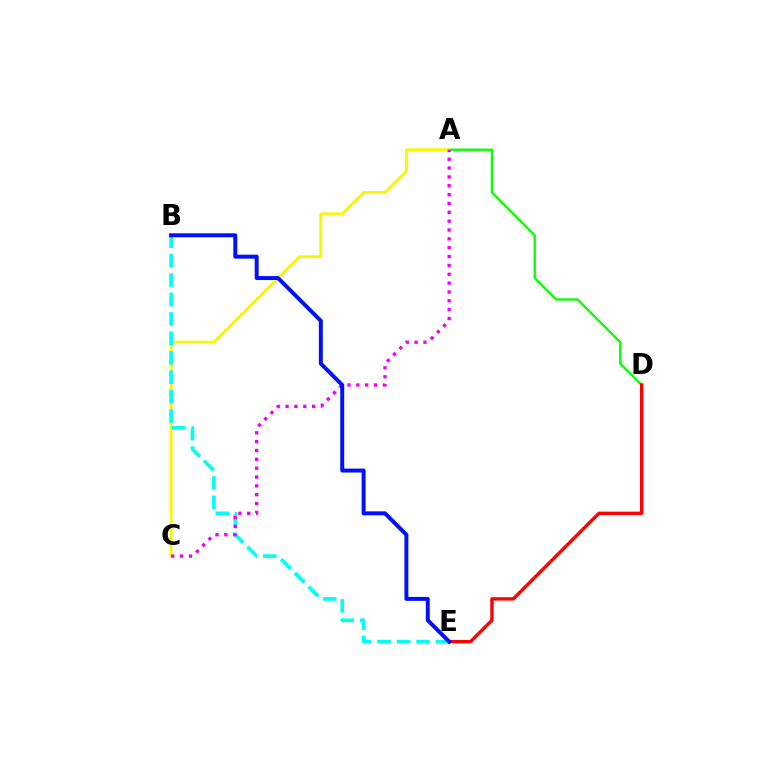{('A', 'D'): [{'color': '#08ff00', 'line_style': 'solid', 'thickness': 1.69}], ('A', 'C'): [{'color': '#fcf500', 'line_style': 'solid', 'thickness': 2.06}, {'color': '#ee00ff', 'line_style': 'dotted', 'thickness': 2.4}], ('B', 'E'): [{'color': '#00fff6', 'line_style': 'dashed', 'thickness': 2.64}, {'color': '#0010ff', 'line_style': 'solid', 'thickness': 2.85}], ('D', 'E'): [{'color': '#ff0000', 'line_style': 'solid', 'thickness': 2.43}]}